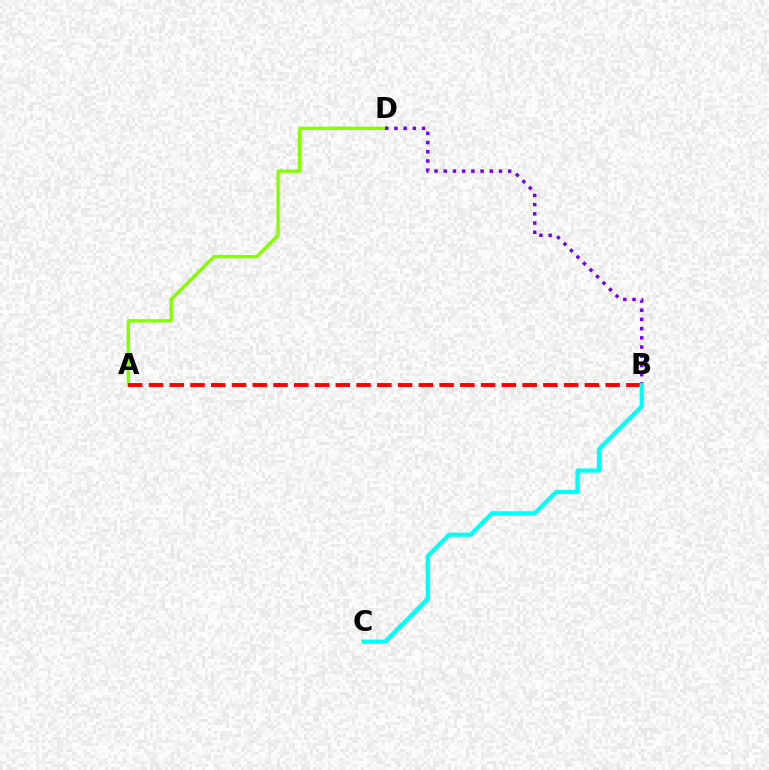{('A', 'D'): [{'color': '#84ff00', 'line_style': 'solid', 'thickness': 2.37}], ('B', 'D'): [{'color': '#7200ff', 'line_style': 'dotted', 'thickness': 2.5}], ('A', 'B'): [{'color': '#ff0000', 'line_style': 'dashed', 'thickness': 2.82}], ('B', 'C'): [{'color': '#00fff6', 'line_style': 'solid', 'thickness': 2.99}]}